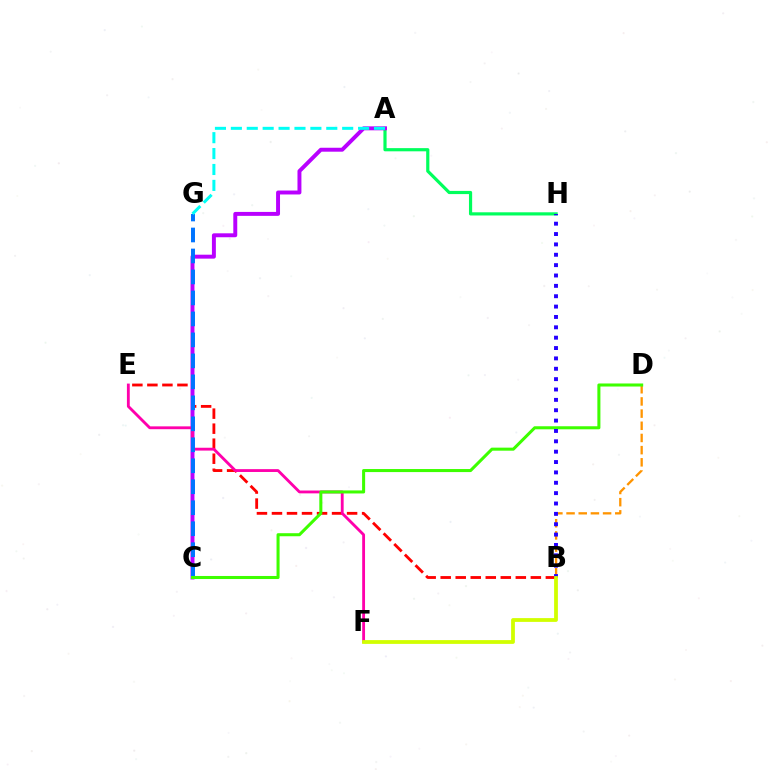{('A', 'H'): [{'color': '#00ff5c', 'line_style': 'solid', 'thickness': 2.29}], ('B', 'E'): [{'color': '#ff0000', 'line_style': 'dashed', 'thickness': 2.04}], ('A', 'C'): [{'color': '#b900ff', 'line_style': 'solid', 'thickness': 2.84}], ('B', 'D'): [{'color': '#ff9400', 'line_style': 'dashed', 'thickness': 1.65}], ('E', 'F'): [{'color': '#ff00ac', 'line_style': 'solid', 'thickness': 2.04}], ('C', 'G'): [{'color': '#0074ff', 'line_style': 'dashed', 'thickness': 2.85}], ('C', 'D'): [{'color': '#3dff00', 'line_style': 'solid', 'thickness': 2.19}], ('A', 'G'): [{'color': '#00fff6', 'line_style': 'dashed', 'thickness': 2.16}], ('B', 'H'): [{'color': '#2500ff', 'line_style': 'dotted', 'thickness': 2.82}], ('B', 'F'): [{'color': '#d1ff00', 'line_style': 'solid', 'thickness': 2.72}]}